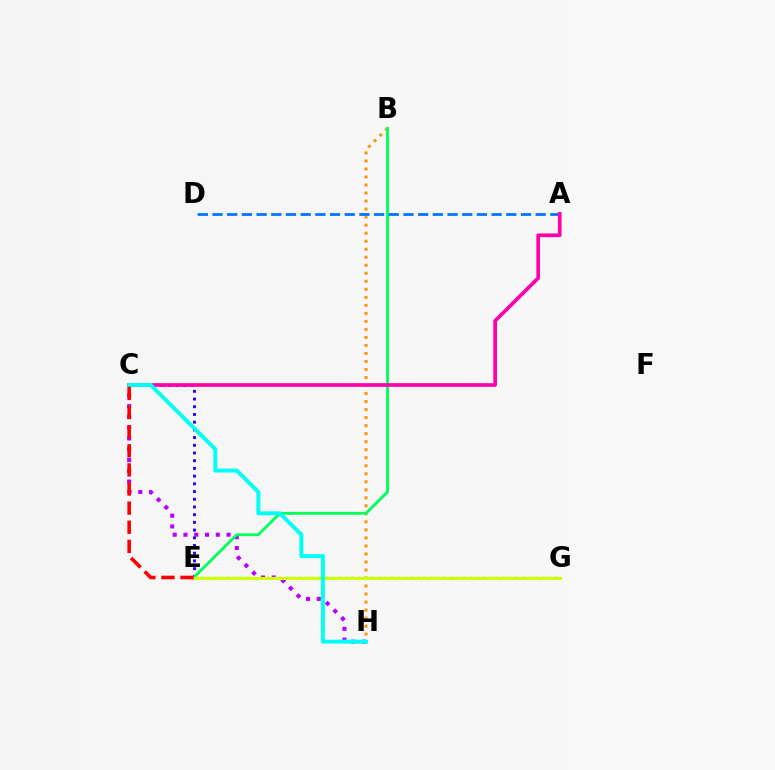{('B', 'H'): [{'color': '#ff9400', 'line_style': 'dotted', 'thickness': 2.18}], ('C', 'E'): [{'color': '#2500ff', 'line_style': 'dotted', 'thickness': 2.09}, {'color': '#ff0000', 'line_style': 'dashed', 'thickness': 2.6}], ('C', 'H'): [{'color': '#b900ff', 'line_style': 'dotted', 'thickness': 2.93}, {'color': '#00fff6', 'line_style': 'solid', 'thickness': 2.84}], ('B', 'E'): [{'color': '#00ff5c', 'line_style': 'solid', 'thickness': 2.05}], ('E', 'G'): [{'color': '#3dff00', 'line_style': 'dotted', 'thickness': 1.78}, {'color': '#d1ff00', 'line_style': 'solid', 'thickness': 2.16}], ('A', 'D'): [{'color': '#0074ff', 'line_style': 'dashed', 'thickness': 2.0}], ('A', 'C'): [{'color': '#ff00ac', 'line_style': 'solid', 'thickness': 2.66}]}